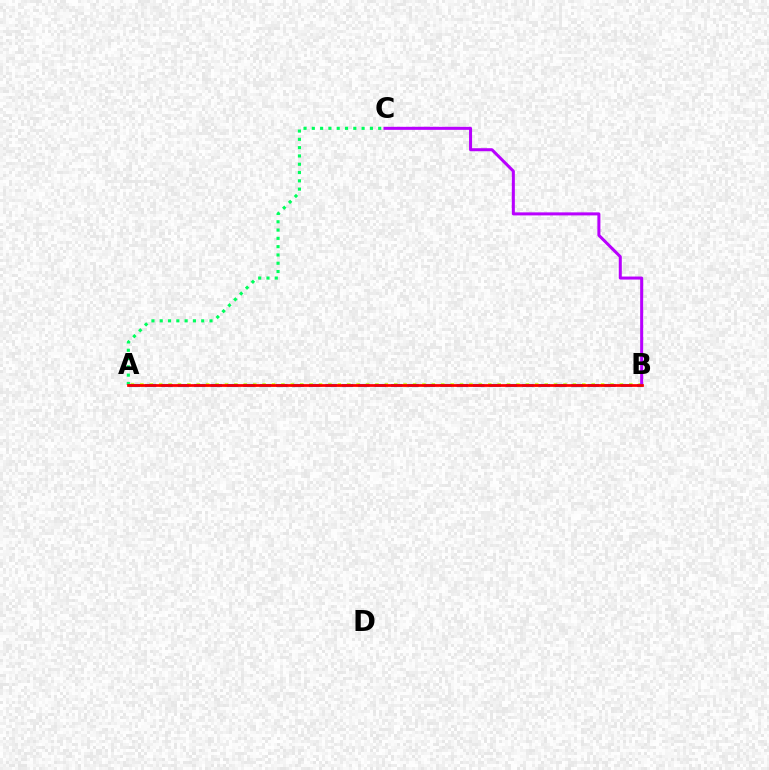{('A', 'B'): [{'color': '#d1ff00', 'line_style': 'dotted', 'thickness': 2.55}, {'color': '#0074ff', 'line_style': 'dashed', 'thickness': 2.23}, {'color': '#ff0000', 'line_style': 'solid', 'thickness': 1.97}], ('B', 'C'): [{'color': '#b900ff', 'line_style': 'solid', 'thickness': 2.18}], ('A', 'C'): [{'color': '#00ff5c', 'line_style': 'dotted', 'thickness': 2.25}]}